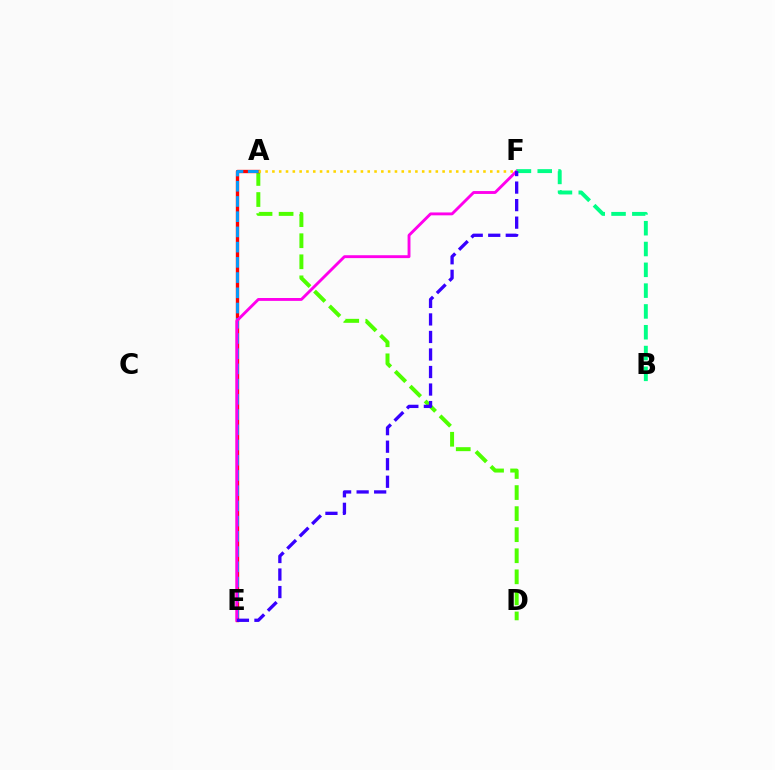{('A', 'D'): [{'color': '#4fff00', 'line_style': 'dashed', 'thickness': 2.86}], ('A', 'E'): [{'color': '#ff0000', 'line_style': 'solid', 'thickness': 2.42}, {'color': '#009eff', 'line_style': 'dashed', 'thickness': 2.07}], ('A', 'F'): [{'color': '#ffd500', 'line_style': 'dotted', 'thickness': 1.85}], ('E', 'F'): [{'color': '#ff00ed', 'line_style': 'solid', 'thickness': 2.07}, {'color': '#3700ff', 'line_style': 'dashed', 'thickness': 2.38}], ('B', 'F'): [{'color': '#00ff86', 'line_style': 'dashed', 'thickness': 2.83}]}